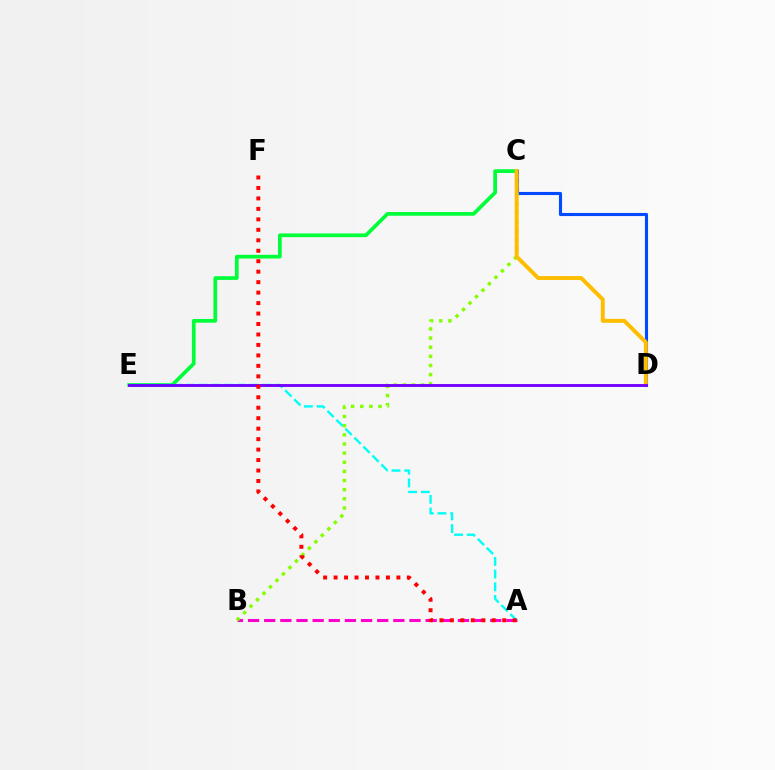{('C', 'E'): [{'color': '#00ff39', 'line_style': 'solid', 'thickness': 2.67}], ('C', 'D'): [{'color': '#004bff', 'line_style': 'solid', 'thickness': 2.24}, {'color': '#ffbd00', 'line_style': 'solid', 'thickness': 2.84}], ('A', 'B'): [{'color': '#ff00cf', 'line_style': 'dashed', 'thickness': 2.19}], ('B', 'C'): [{'color': '#84ff00', 'line_style': 'dotted', 'thickness': 2.48}], ('A', 'E'): [{'color': '#00fff6', 'line_style': 'dashed', 'thickness': 1.72}], ('D', 'E'): [{'color': '#7200ff', 'line_style': 'solid', 'thickness': 2.07}], ('A', 'F'): [{'color': '#ff0000', 'line_style': 'dotted', 'thickness': 2.84}]}